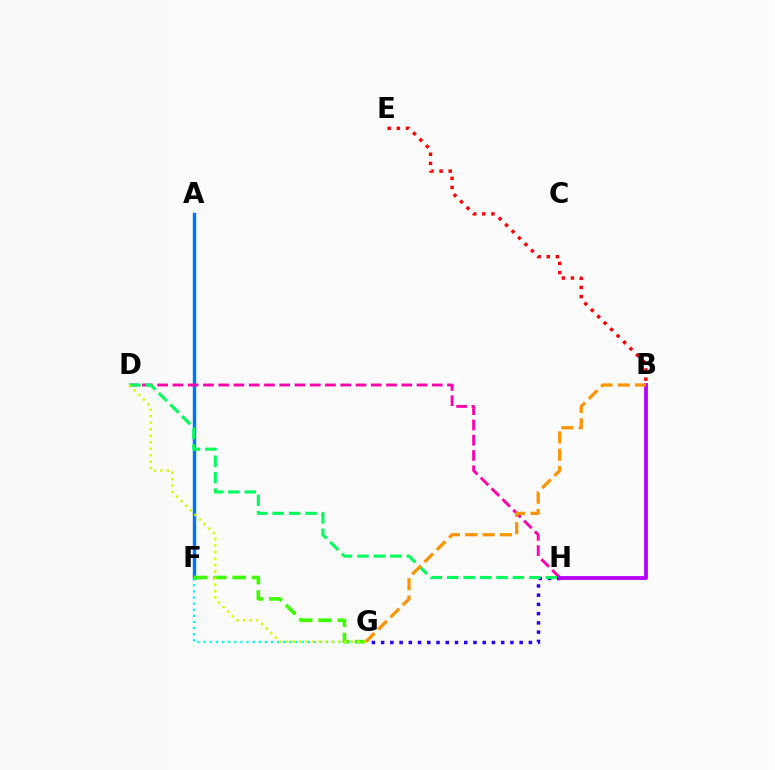{('G', 'H'): [{'color': '#2500ff', 'line_style': 'dotted', 'thickness': 2.51}], ('A', 'F'): [{'color': '#0074ff', 'line_style': 'solid', 'thickness': 2.47}], ('F', 'G'): [{'color': '#00fff6', 'line_style': 'dotted', 'thickness': 1.66}, {'color': '#3dff00', 'line_style': 'dashed', 'thickness': 2.63}], ('B', 'E'): [{'color': '#ff0000', 'line_style': 'dotted', 'thickness': 2.48}], ('D', 'H'): [{'color': '#ff00ac', 'line_style': 'dashed', 'thickness': 2.07}, {'color': '#00ff5c', 'line_style': 'dashed', 'thickness': 2.23}], ('B', 'H'): [{'color': '#b900ff', 'line_style': 'solid', 'thickness': 2.74}], ('D', 'G'): [{'color': '#d1ff00', 'line_style': 'dotted', 'thickness': 1.76}], ('B', 'G'): [{'color': '#ff9400', 'line_style': 'dashed', 'thickness': 2.35}]}